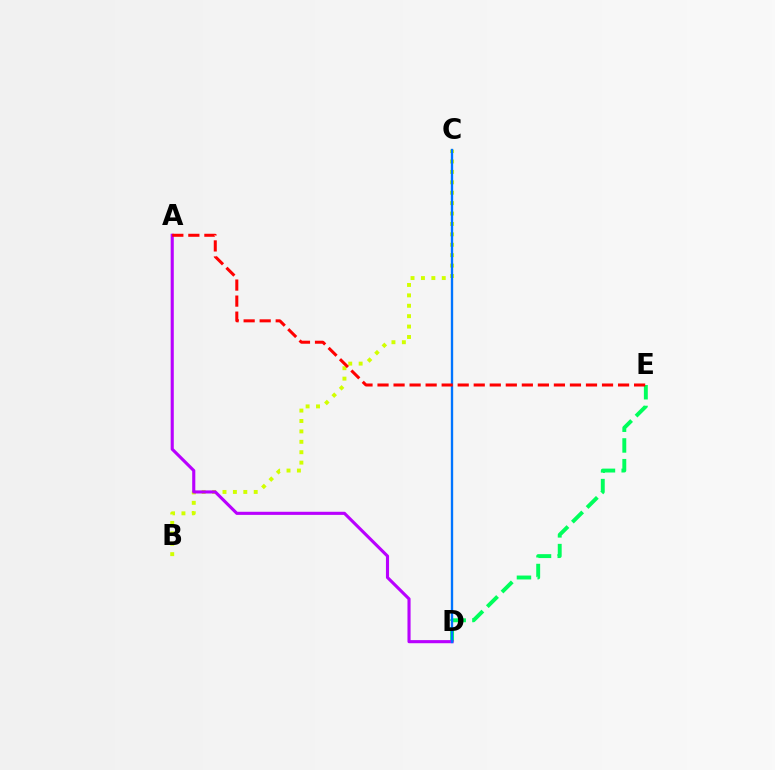{('B', 'C'): [{'color': '#d1ff00', 'line_style': 'dotted', 'thickness': 2.83}], ('D', 'E'): [{'color': '#00ff5c', 'line_style': 'dashed', 'thickness': 2.82}], ('A', 'D'): [{'color': '#b900ff', 'line_style': 'solid', 'thickness': 2.24}], ('C', 'D'): [{'color': '#0074ff', 'line_style': 'solid', 'thickness': 1.69}], ('A', 'E'): [{'color': '#ff0000', 'line_style': 'dashed', 'thickness': 2.18}]}